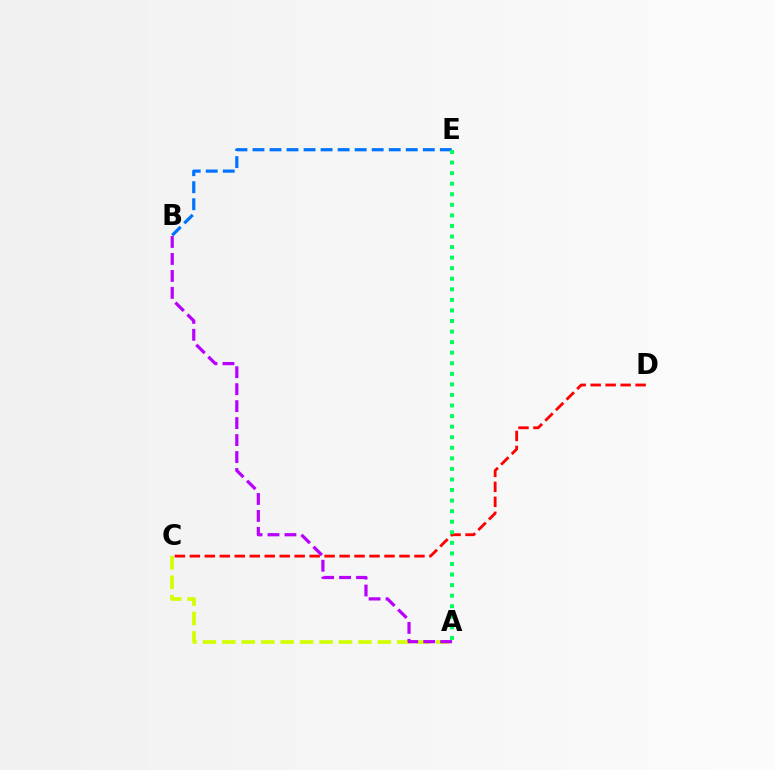{('B', 'E'): [{'color': '#0074ff', 'line_style': 'dashed', 'thickness': 2.31}], ('A', 'C'): [{'color': '#d1ff00', 'line_style': 'dashed', 'thickness': 2.64}], ('C', 'D'): [{'color': '#ff0000', 'line_style': 'dashed', 'thickness': 2.03}], ('A', 'E'): [{'color': '#00ff5c', 'line_style': 'dotted', 'thickness': 2.87}], ('A', 'B'): [{'color': '#b900ff', 'line_style': 'dashed', 'thickness': 2.3}]}